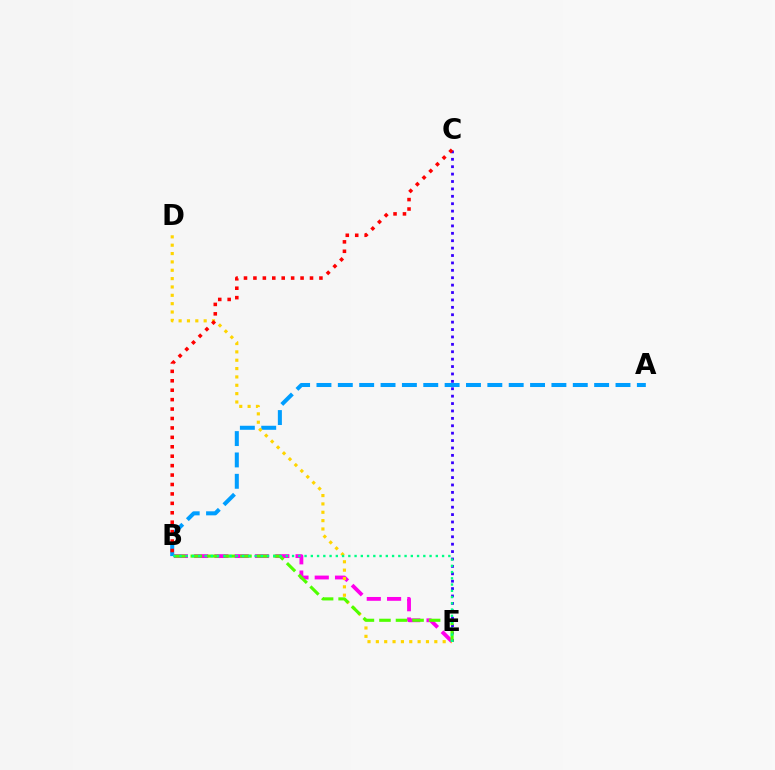{('A', 'B'): [{'color': '#009eff', 'line_style': 'dashed', 'thickness': 2.9}], ('B', 'E'): [{'color': '#ff00ed', 'line_style': 'dashed', 'thickness': 2.76}, {'color': '#4fff00', 'line_style': 'dashed', 'thickness': 2.25}, {'color': '#00ff86', 'line_style': 'dotted', 'thickness': 1.7}], ('D', 'E'): [{'color': '#ffd500', 'line_style': 'dotted', 'thickness': 2.27}], ('C', 'E'): [{'color': '#3700ff', 'line_style': 'dotted', 'thickness': 2.01}], ('B', 'C'): [{'color': '#ff0000', 'line_style': 'dotted', 'thickness': 2.56}]}